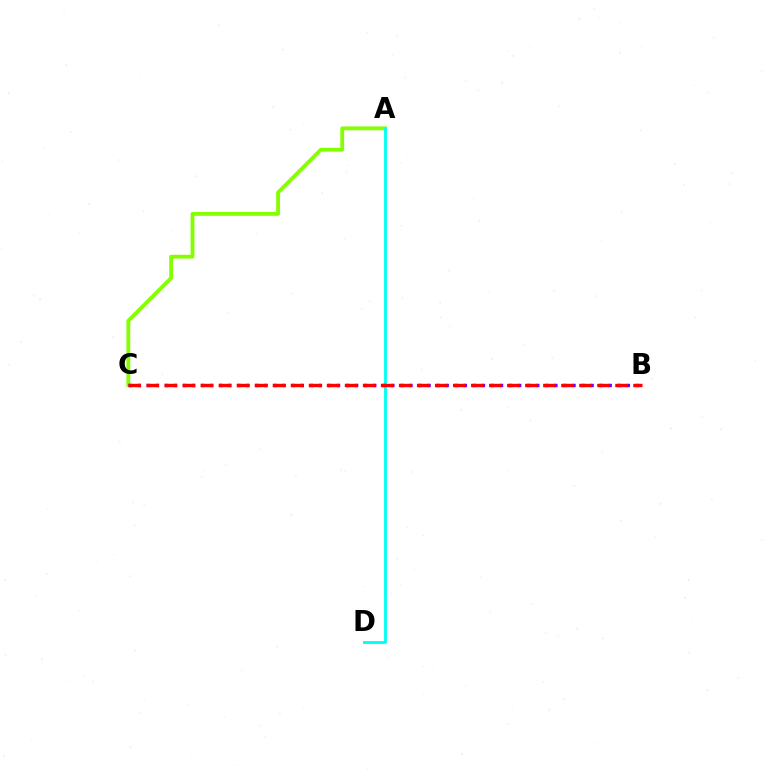{('A', 'C'): [{'color': '#84ff00', 'line_style': 'solid', 'thickness': 2.75}], ('A', 'D'): [{'color': '#00fff6', 'line_style': 'solid', 'thickness': 2.05}], ('B', 'C'): [{'color': '#7200ff', 'line_style': 'dotted', 'thickness': 2.46}, {'color': '#ff0000', 'line_style': 'dashed', 'thickness': 2.45}]}